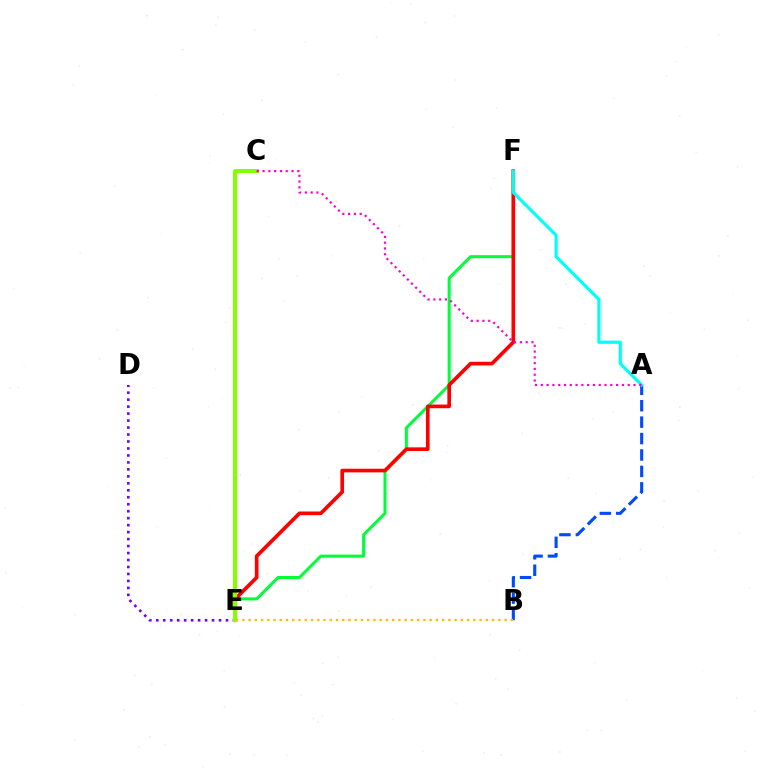{('A', 'B'): [{'color': '#004bff', 'line_style': 'dashed', 'thickness': 2.23}], ('E', 'F'): [{'color': '#00ff39', 'line_style': 'solid', 'thickness': 2.17}, {'color': '#ff0000', 'line_style': 'solid', 'thickness': 2.63}], ('D', 'E'): [{'color': '#7200ff', 'line_style': 'dotted', 'thickness': 1.89}], ('C', 'E'): [{'color': '#84ff00', 'line_style': 'solid', 'thickness': 2.9}], ('A', 'F'): [{'color': '#00fff6', 'line_style': 'solid', 'thickness': 2.29}], ('B', 'E'): [{'color': '#ffbd00', 'line_style': 'dotted', 'thickness': 1.7}], ('A', 'C'): [{'color': '#ff00cf', 'line_style': 'dotted', 'thickness': 1.57}]}